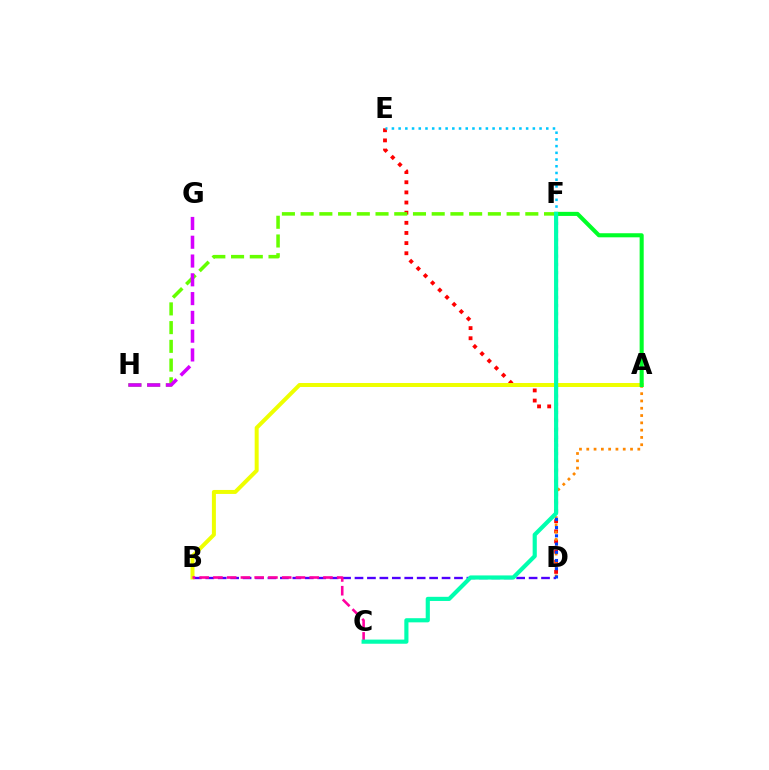{('B', 'D'): [{'color': '#4f00ff', 'line_style': 'dashed', 'thickness': 1.69}], ('D', 'E'): [{'color': '#ff0000', 'line_style': 'dotted', 'thickness': 2.76}], ('A', 'D'): [{'color': '#ff8800', 'line_style': 'dotted', 'thickness': 1.98}], ('A', 'B'): [{'color': '#eeff00', 'line_style': 'solid', 'thickness': 2.87}], ('D', 'F'): [{'color': '#003fff', 'line_style': 'dotted', 'thickness': 2.23}], ('F', 'H'): [{'color': '#66ff00', 'line_style': 'dashed', 'thickness': 2.54}], ('A', 'F'): [{'color': '#00ff27', 'line_style': 'solid', 'thickness': 2.93}], ('B', 'C'): [{'color': '#ff00a0', 'line_style': 'dashed', 'thickness': 1.87}], ('G', 'H'): [{'color': '#d600ff', 'line_style': 'dashed', 'thickness': 2.55}], ('E', 'F'): [{'color': '#00c7ff', 'line_style': 'dotted', 'thickness': 1.82}], ('C', 'F'): [{'color': '#00ffaf', 'line_style': 'solid', 'thickness': 2.99}]}